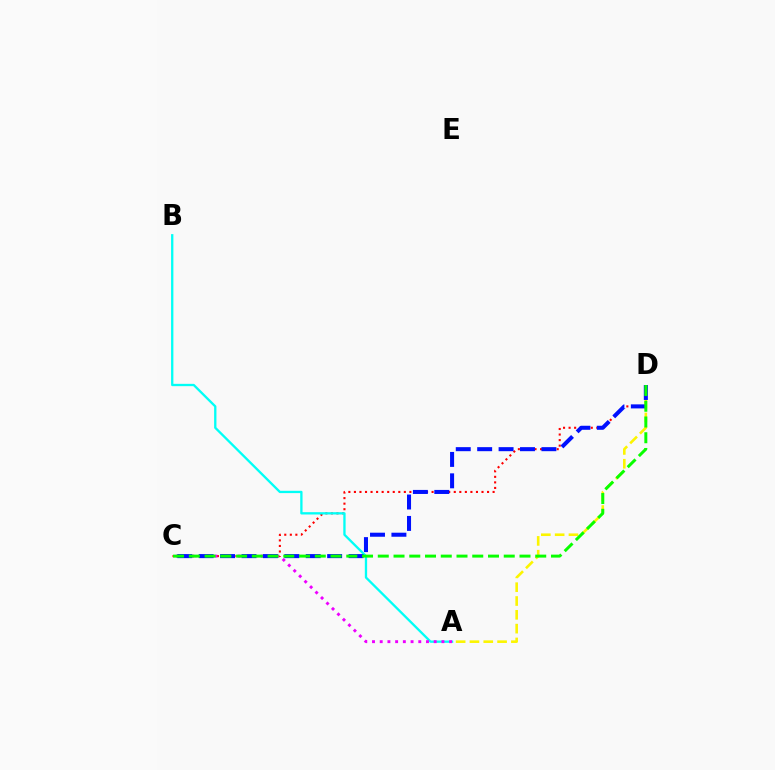{('C', 'D'): [{'color': '#ff0000', 'line_style': 'dotted', 'thickness': 1.51}, {'color': '#0010ff', 'line_style': 'dashed', 'thickness': 2.91}, {'color': '#08ff00', 'line_style': 'dashed', 'thickness': 2.14}], ('A', 'B'): [{'color': '#00fff6', 'line_style': 'solid', 'thickness': 1.66}], ('A', 'D'): [{'color': '#fcf500', 'line_style': 'dashed', 'thickness': 1.88}], ('A', 'C'): [{'color': '#ee00ff', 'line_style': 'dotted', 'thickness': 2.1}]}